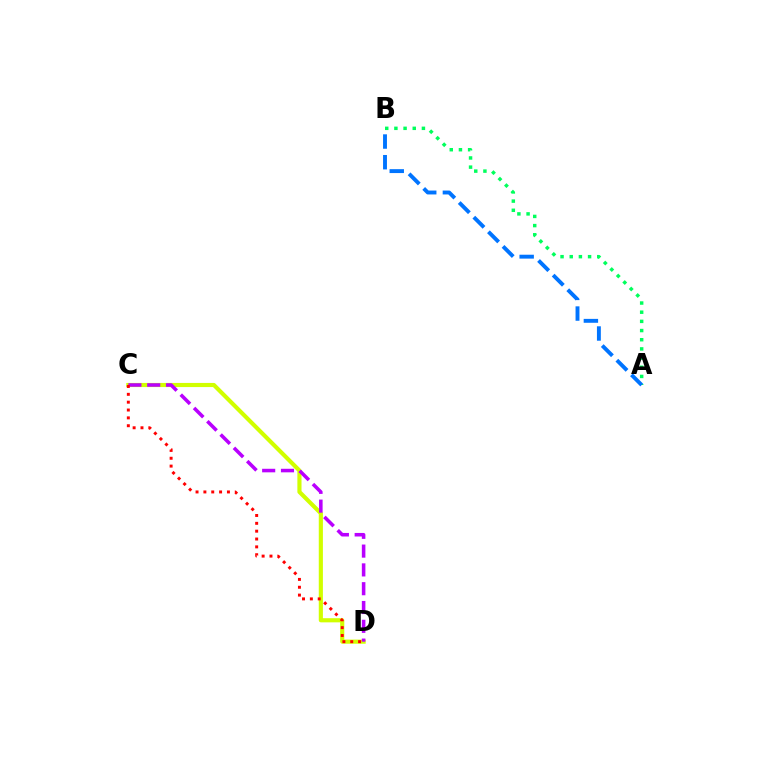{('A', 'B'): [{'color': '#00ff5c', 'line_style': 'dotted', 'thickness': 2.49}, {'color': '#0074ff', 'line_style': 'dashed', 'thickness': 2.81}], ('C', 'D'): [{'color': '#d1ff00', 'line_style': 'solid', 'thickness': 2.98}, {'color': '#b900ff', 'line_style': 'dashed', 'thickness': 2.55}, {'color': '#ff0000', 'line_style': 'dotted', 'thickness': 2.13}]}